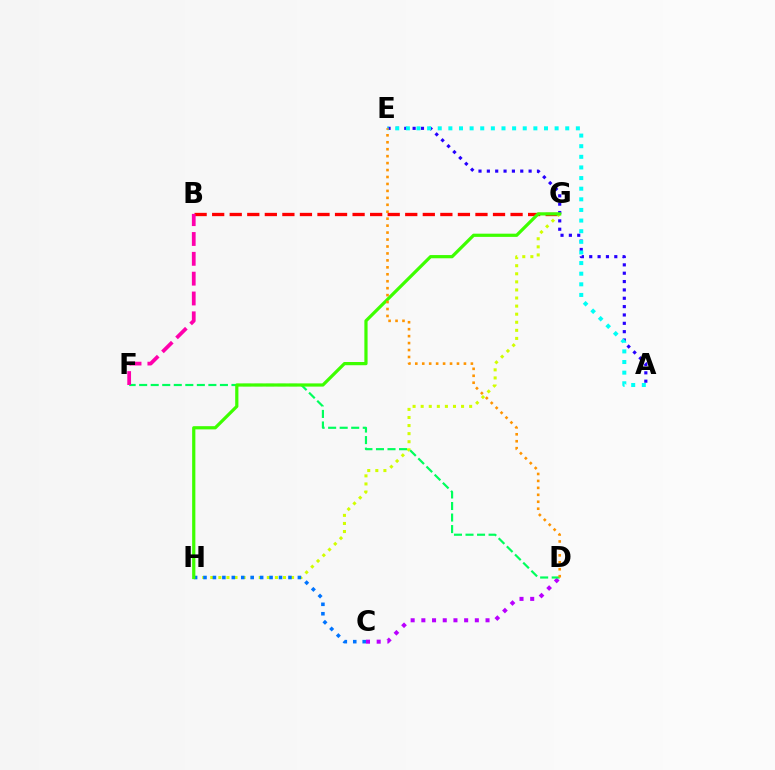{('A', 'E'): [{'color': '#2500ff', 'line_style': 'dotted', 'thickness': 2.27}, {'color': '#00fff6', 'line_style': 'dotted', 'thickness': 2.89}], ('B', 'G'): [{'color': '#ff0000', 'line_style': 'dashed', 'thickness': 2.38}], ('C', 'D'): [{'color': '#b900ff', 'line_style': 'dotted', 'thickness': 2.91}], ('G', 'H'): [{'color': '#d1ff00', 'line_style': 'dotted', 'thickness': 2.19}, {'color': '#3dff00', 'line_style': 'solid', 'thickness': 2.31}], ('C', 'H'): [{'color': '#0074ff', 'line_style': 'dotted', 'thickness': 2.56}], ('D', 'F'): [{'color': '#00ff5c', 'line_style': 'dashed', 'thickness': 1.57}], ('B', 'F'): [{'color': '#ff00ac', 'line_style': 'dashed', 'thickness': 2.69}], ('D', 'E'): [{'color': '#ff9400', 'line_style': 'dotted', 'thickness': 1.89}]}